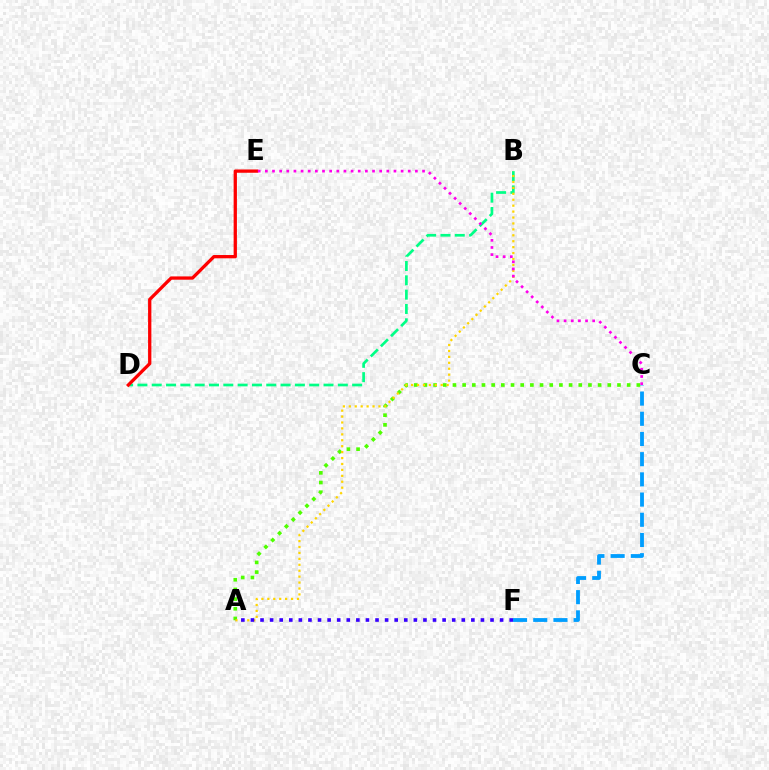{('C', 'F'): [{'color': '#009eff', 'line_style': 'dashed', 'thickness': 2.74}], ('B', 'D'): [{'color': '#00ff86', 'line_style': 'dashed', 'thickness': 1.94}], ('D', 'E'): [{'color': '#ff0000', 'line_style': 'solid', 'thickness': 2.37}], ('A', 'C'): [{'color': '#4fff00', 'line_style': 'dotted', 'thickness': 2.63}], ('A', 'B'): [{'color': '#ffd500', 'line_style': 'dotted', 'thickness': 1.61}], ('A', 'F'): [{'color': '#3700ff', 'line_style': 'dotted', 'thickness': 2.6}], ('C', 'E'): [{'color': '#ff00ed', 'line_style': 'dotted', 'thickness': 1.94}]}